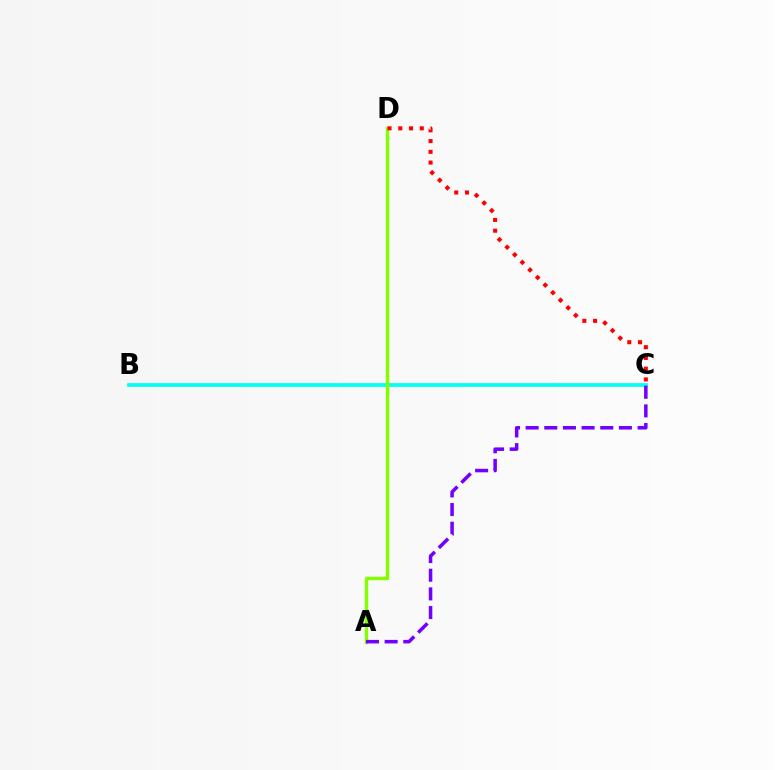{('B', 'C'): [{'color': '#00fff6', 'line_style': 'solid', 'thickness': 2.69}], ('A', 'D'): [{'color': '#84ff00', 'line_style': 'solid', 'thickness': 2.46}], ('A', 'C'): [{'color': '#7200ff', 'line_style': 'dashed', 'thickness': 2.53}], ('C', 'D'): [{'color': '#ff0000', 'line_style': 'dotted', 'thickness': 2.92}]}